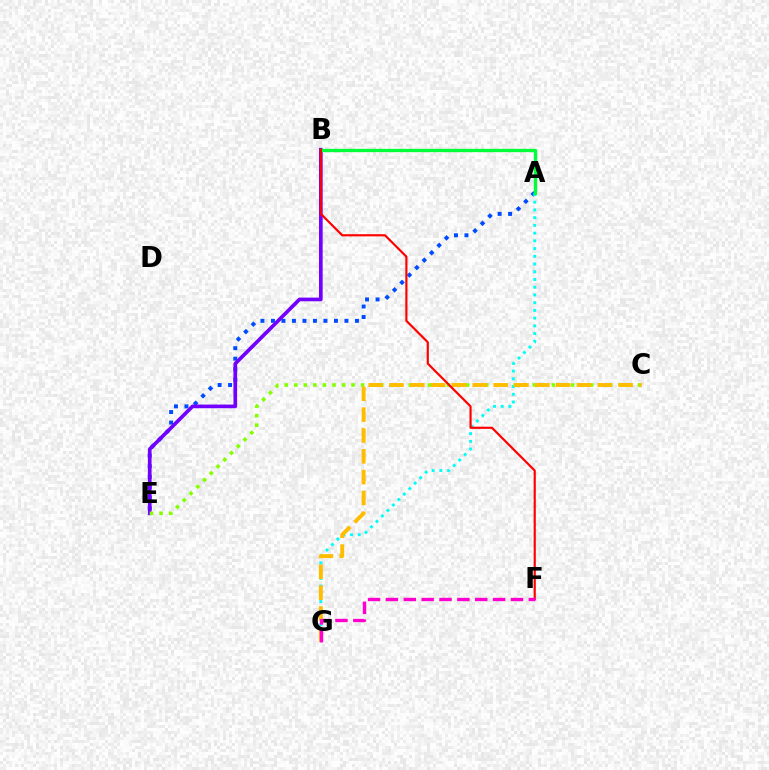{('A', 'E'): [{'color': '#004bff', 'line_style': 'dotted', 'thickness': 2.85}], ('A', 'G'): [{'color': '#00fff6', 'line_style': 'dotted', 'thickness': 2.1}], ('B', 'E'): [{'color': '#7200ff', 'line_style': 'solid', 'thickness': 2.64}], ('C', 'E'): [{'color': '#84ff00', 'line_style': 'dotted', 'thickness': 2.59}], ('C', 'G'): [{'color': '#ffbd00', 'line_style': 'dashed', 'thickness': 2.83}], ('A', 'B'): [{'color': '#00ff39', 'line_style': 'solid', 'thickness': 2.38}], ('B', 'F'): [{'color': '#ff0000', 'line_style': 'solid', 'thickness': 1.56}], ('F', 'G'): [{'color': '#ff00cf', 'line_style': 'dashed', 'thickness': 2.43}]}